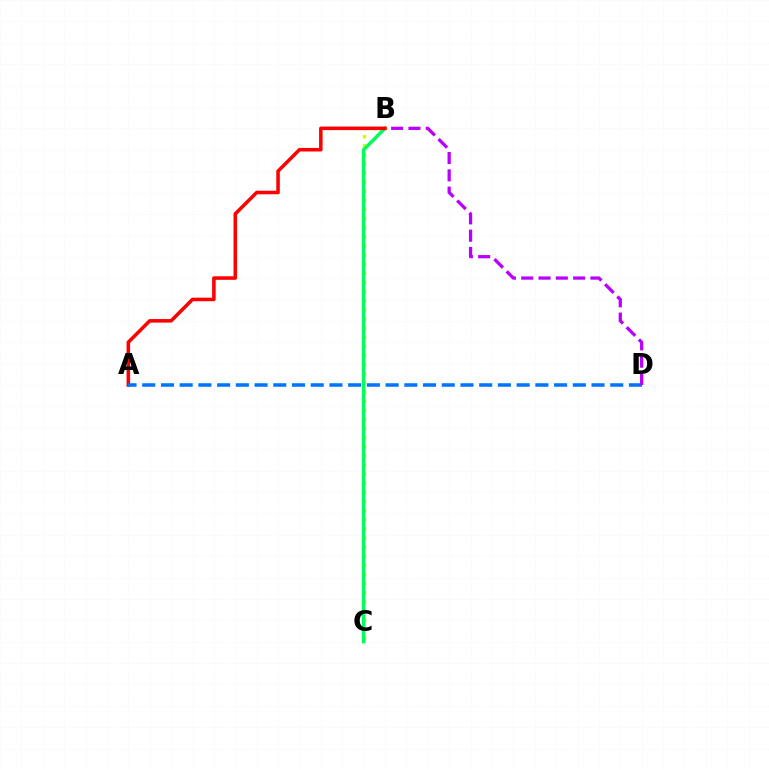{('B', 'C'): [{'color': '#d1ff00', 'line_style': 'dotted', 'thickness': 2.48}, {'color': '#00ff5c', 'line_style': 'solid', 'thickness': 2.51}], ('A', 'B'): [{'color': '#ff0000', 'line_style': 'solid', 'thickness': 2.55}], ('A', 'D'): [{'color': '#0074ff', 'line_style': 'dashed', 'thickness': 2.54}], ('B', 'D'): [{'color': '#b900ff', 'line_style': 'dashed', 'thickness': 2.35}]}